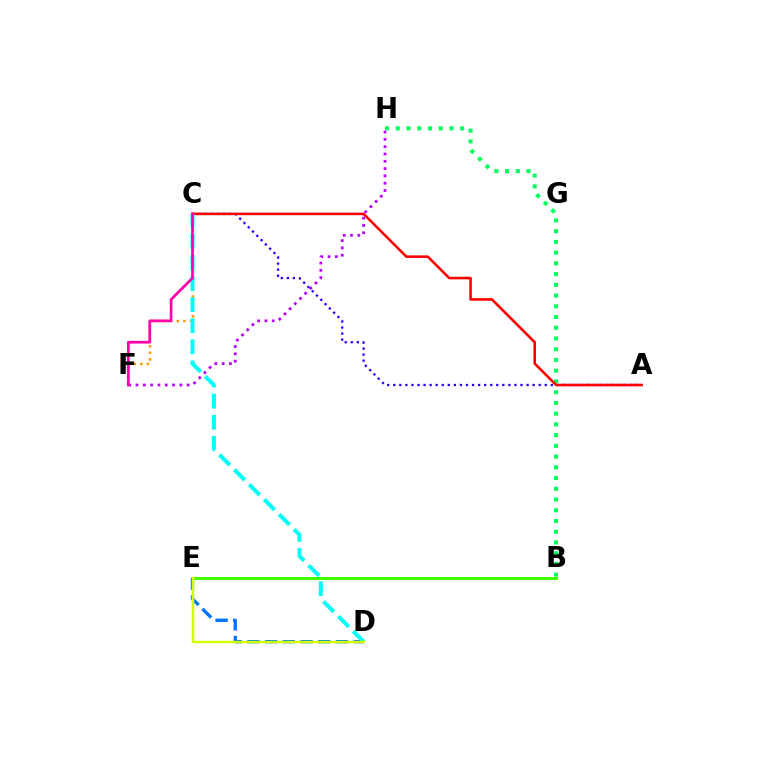{('D', 'E'): [{'color': '#0074ff', 'line_style': 'dashed', 'thickness': 2.41}, {'color': '#d1ff00', 'line_style': 'solid', 'thickness': 1.79}], ('C', 'F'): [{'color': '#ff9400', 'line_style': 'dotted', 'thickness': 1.8}, {'color': '#ff00ac', 'line_style': 'solid', 'thickness': 1.94}], ('A', 'C'): [{'color': '#2500ff', 'line_style': 'dotted', 'thickness': 1.65}, {'color': '#ff0000', 'line_style': 'solid', 'thickness': 1.86}], ('B', 'E'): [{'color': '#3dff00', 'line_style': 'solid', 'thickness': 2.11}], ('B', 'H'): [{'color': '#00ff5c', 'line_style': 'dotted', 'thickness': 2.92}], ('C', 'D'): [{'color': '#00fff6', 'line_style': 'dashed', 'thickness': 2.86}], ('F', 'H'): [{'color': '#b900ff', 'line_style': 'dotted', 'thickness': 1.98}]}